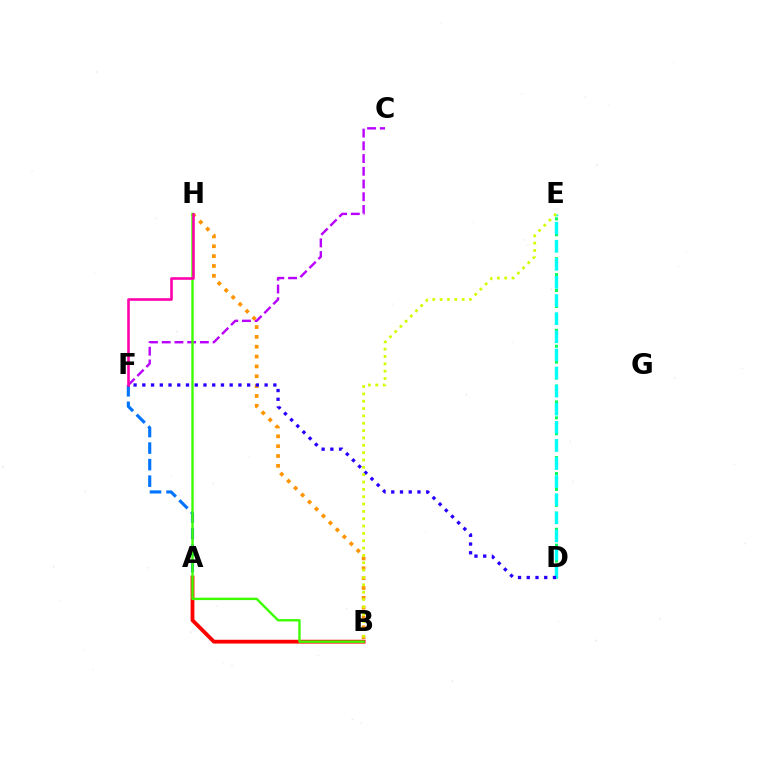{('A', 'B'): [{'color': '#ff0000', 'line_style': 'solid', 'thickness': 2.75}], ('A', 'F'): [{'color': '#0074ff', 'line_style': 'dashed', 'thickness': 2.25}], ('C', 'F'): [{'color': '#b900ff', 'line_style': 'dashed', 'thickness': 1.73}], ('B', 'H'): [{'color': '#ff9400', 'line_style': 'dotted', 'thickness': 2.68}, {'color': '#3dff00', 'line_style': 'solid', 'thickness': 1.72}], ('D', 'E'): [{'color': '#00ff5c', 'line_style': 'dotted', 'thickness': 2.16}, {'color': '#00fff6', 'line_style': 'dashed', 'thickness': 2.46}], ('F', 'H'): [{'color': '#ff00ac', 'line_style': 'solid', 'thickness': 1.87}], ('D', 'F'): [{'color': '#2500ff', 'line_style': 'dotted', 'thickness': 2.37}], ('B', 'E'): [{'color': '#d1ff00', 'line_style': 'dotted', 'thickness': 2.0}]}